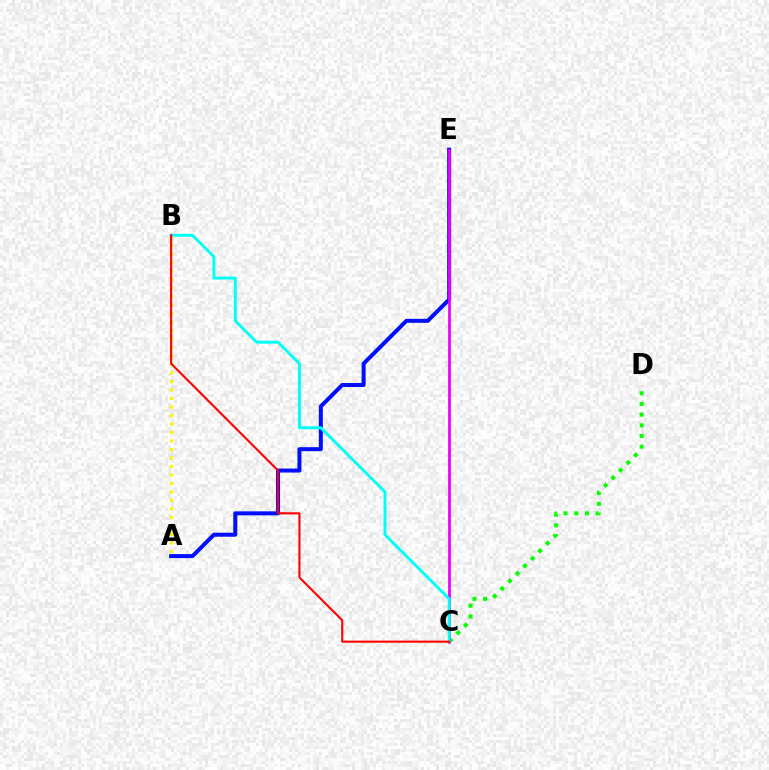{('A', 'B'): [{'color': '#fcf500', 'line_style': 'dotted', 'thickness': 2.31}], ('A', 'E'): [{'color': '#0010ff', 'line_style': 'solid', 'thickness': 2.89}], ('C', 'D'): [{'color': '#08ff00', 'line_style': 'dotted', 'thickness': 2.91}], ('C', 'E'): [{'color': '#ee00ff', 'line_style': 'solid', 'thickness': 1.99}], ('B', 'C'): [{'color': '#00fff6', 'line_style': 'solid', 'thickness': 2.09}, {'color': '#ff0000', 'line_style': 'solid', 'thickness': 1.5}]}